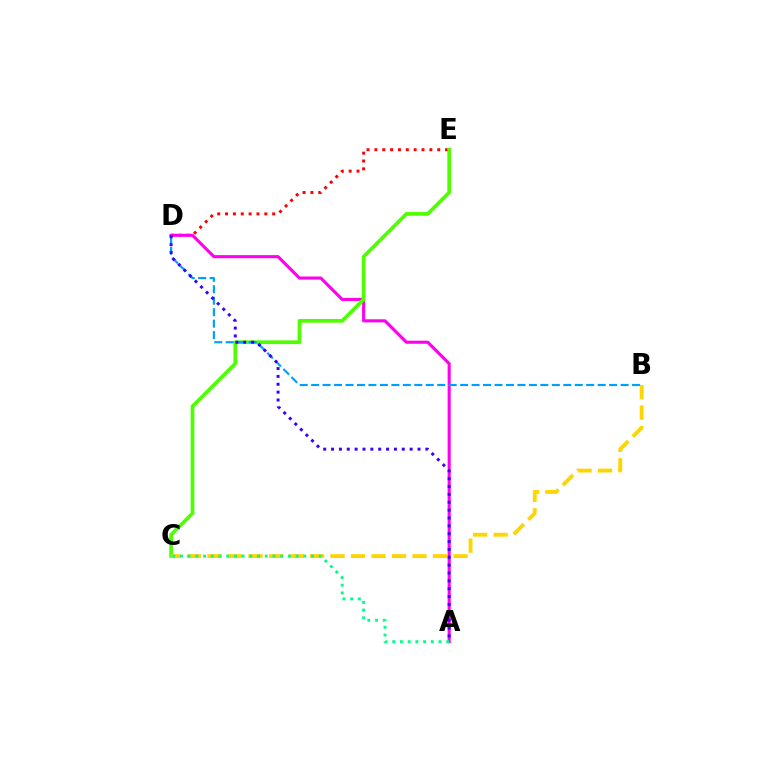{('D', 'E'): [{'color': '#ff0000', 'line_style': 'dotted', 'thickness': 2.13}], ('A', 'D'): [{'color': '#ff00ed', 'line_style': 'solid', 'thickness': 2.22}, {'color': '#3700ff', 'line_style': 'dotted', 'thickness': 2.14}], ('C', 'E'): [{'color': '#4fff00', 'line_style': 'solid', 'thickness': 2.66}], ('B', 'D'): [{'color': '#009eff', 'line_style': 'dashed', 'thickness': 1.56}], ('B', 'C'): [{'color': '#ffd500', 'line_style': 'dashed', 'thickness': 2.78}], ('A', 'C'): [{'color': '#00ff86', 'line_style': 'dotted', 'thickness': 2.1}]}